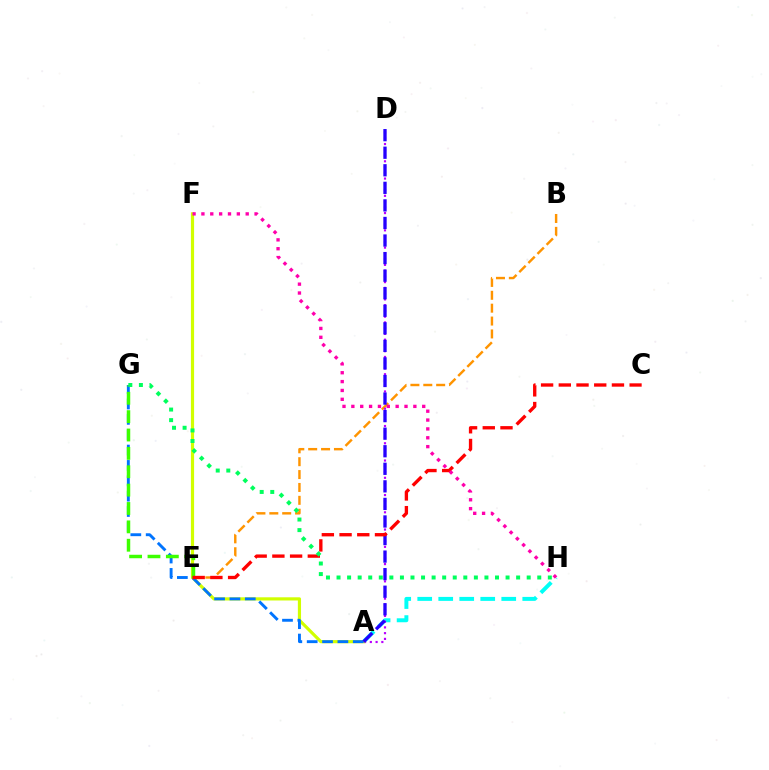{('A', 'H'): [{'color': '#00fff6', 'line_style': 'dashed', 'thickness': 2.85}], ('B', 'E'): [{'color': '#ff9400', 'line_style': 'dashed', 'thickness': 1.75}], ('A', 'D'): [{'color': '#b900ff', 'line_style': 'dotted', 'thickness': 1.56}, {'color': '#2500ff', 'line_style': 'dashed', 'thickness': 2.39}], ('A', 'F'): [{'color': '#d1ff00', 'line_style': 'solid', 'thickness': 2.29}], ('A', 'G'): [{'color': '#0074ff', 'line_style': 'dashed', 'thickness': 2.09}], ('E', 'G'): [{'color': '#3dff00', 'line_style': 'dashed', 'thickness': 2.5}], ('C', 'E'): [{'color': '#ff0000', 'line_style': 'dashed', 'thickness': 2.41}], ('G', 'H'): [{'color': '#00ff5c', 'line_style': 'dotted', 'thickness': 2.87}], ('F', 'H'): [{'color': '#ff00ac', 'line_style': 'dotted', 'thickness': 2.41}]}